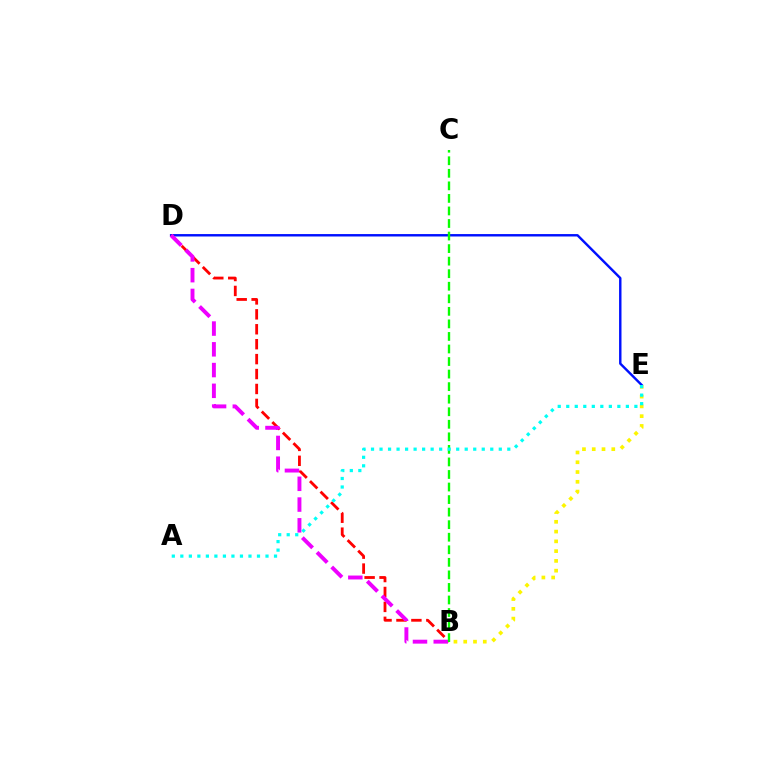{('D', 'E'): [{'color': '#0010ff', 'line_style': 'solid', 'thickness': 1.74}], ('B', 'D'): [{'color': '#ff0000', 'line_style': 'dashed', 'thickness': 2.03}, {'color': '#ee00ff', 'line_style': 'dashed', 'thickness': 2.82}], ('B', 'C'): [{'color': '#08ff00', 'line_style': 'dashed', 'thickness': 1.7}], ('B', 'E'): [{'color': '#fcf500', 'line_style': 'dotted', 'thickness': 2.66}], ('A', 'E'): [{'color': '#00fff6', 'line_style': 'dotted', 'thickness': 2.31}]}